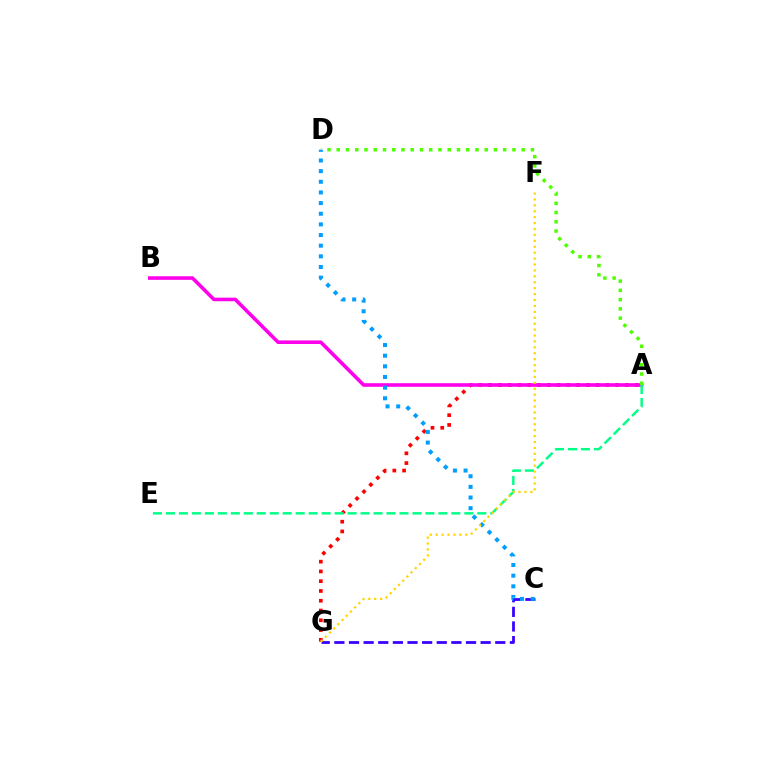{('C', 'G'): [{'color': '#3700ff', 'line_style': 'dashed', 'thickness': 1.99}], ('A', 'G'): [{'color': '#ff0000', 'line_style': 'dotted', 'thickness': 2.65}], ('A', 'B'): [{'color': '#ff00ed', 'line_style': 'solid', 'thickness': 2.58}], ('A', 'D'): [{'color': '#4fff00', 'line_style': 'dotted', 'thickness': 2.51}], ('A', 'E'): [{'color': '#00ff86', 'line_style': 'dashed', 'thickness': 1.76}], ('C', 'D'): [{'color': '#009eff', 'line_style': 'dotted', 'thickness': 2.89}], ('F', 'G'): [{'color': '#ffd500', 'line_style': 'dotted', 'thickness': 1.61}]}